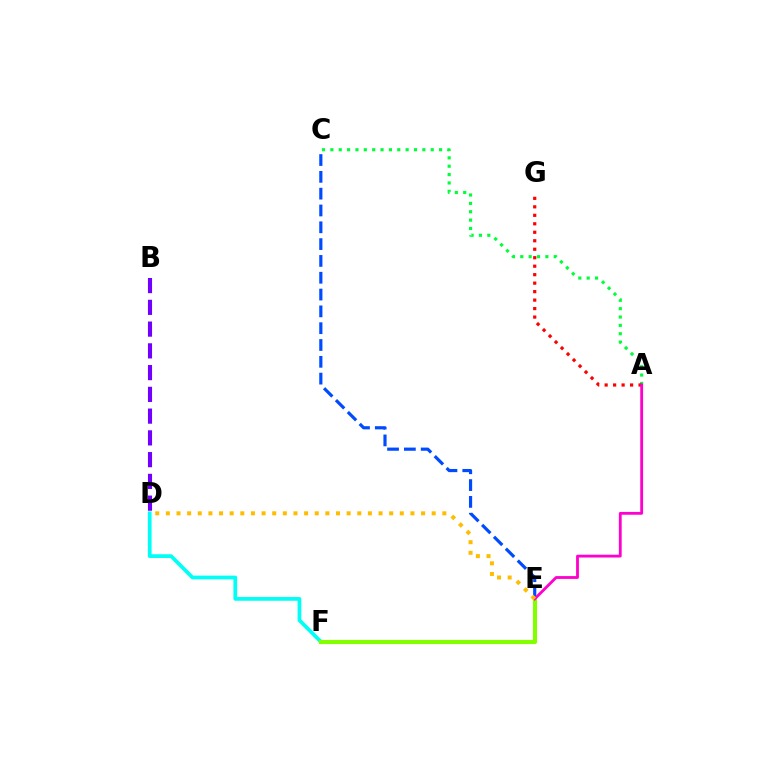{('B', 'D'): [{'color': '#7200ff', 'line_style': 'dashed', 'thickness': 2.96}], ('A', 'C'): [{'color': '#00ff39', 'line_style': 'dotted', 'thickness': 2.27}], ('A', 'G'): [{'color': '#ff0000', 'line_style': 'dotted', 'thickness': 2.3}], ('D', 'F'): [{'color': '#00fff6', 'line_style': 'solid', 'thickness': 2.69}], ('E', 'F'): [{'color': '#84ff00', 'line_style': 'solid', 'thickness': 2.97}], ('C', 'E'): [{'color': '#004bff', 'line_style': 'dashed', 'thickness': 2.28}], ('A', 'E'): [{'color': '#ff00cf', 'line_style': 'solid', 'thickness': 2.03}], ('D', 'E'): [{'color': '#ffbd00', 'line_style': 'dotted', 'thickness': 2.89}]}